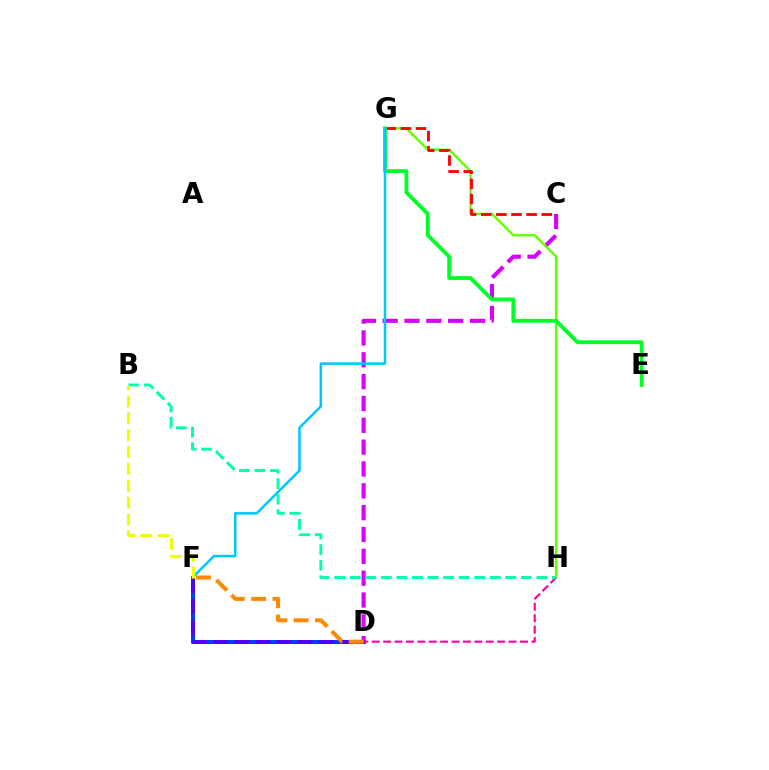{('C', 'D'): [{'color': '#d600ff', 'line_style': 'dashed', 'thickness': 2.97}], ('G', 'H'): [{'color': '#66ff00', 'line_style': 'solid', 'thickness': 1.75}], ('D', 'F'): [{'color': '#003fff', 'line_style': 'solid', 'thickness': 2.88}, {'color': '#4f00ff', 'line_style': 'dashed', 'thickness': 2.87}, {'color': '#ff8800', 'line_style': 'dashed', 'thickness': 2.89}], ('D', 'H'): [{'color': '#ff00a0', 'line_style': 'dashed', 'thickness': 1.55}], ('C', 'G'): [{'color': '#ff0000', 'line_style': 'dashed', 'thickness': 2.05}], ('E', 'G'): [{'color': '#00ff27', 'line_style': 'solid', 'thickness': 2.77}], ('F', 'G'): [{'color': '#00c7ff', 'line_style': 'solid', 'thickness': 1.82}], ('B', 'H'): [{'color': '#00ffaf', 'line_style': 'dashed', 'thickness': 2.11}], ('B', 'F'): [{'color': '#eeff00', 'line_style': 'dashed', 'thickness': 2.29}]}